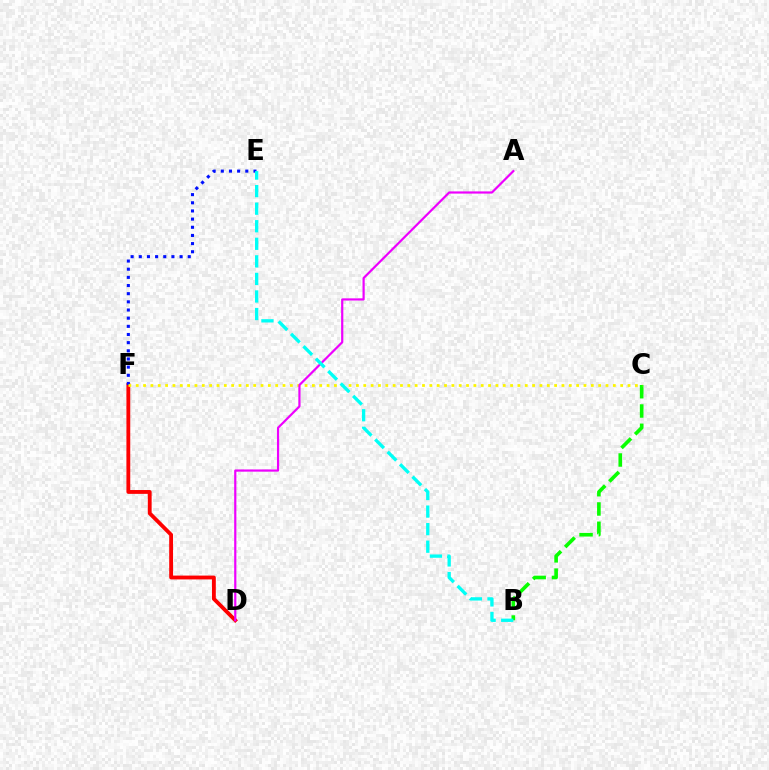{('D', 'F'): [{'color': '#ff0000', 'line_style': 'solid', 'thickness': 2.76}], ('B', 'C'): [{'color': '#08ff00', 'line_style': 'dashed', 'thickness': 2.62}], ('E', 'F'): [{'color': '#0010ff', 'line_style': 'dotted', 'thickness': 2.22}], ('C', 'F'): [{'color': '#fcf500', 'line_style': 'dotted', 'thickness': 1.99}], ('A', 'D'): [{'color': '#ee00ff', 'line_style': 'solid', 'thickness': 1.58}], ('B', 'E'): [{'color': '#00fff6', 'line_style': 'dashed', 'thickness': 2.39}]}